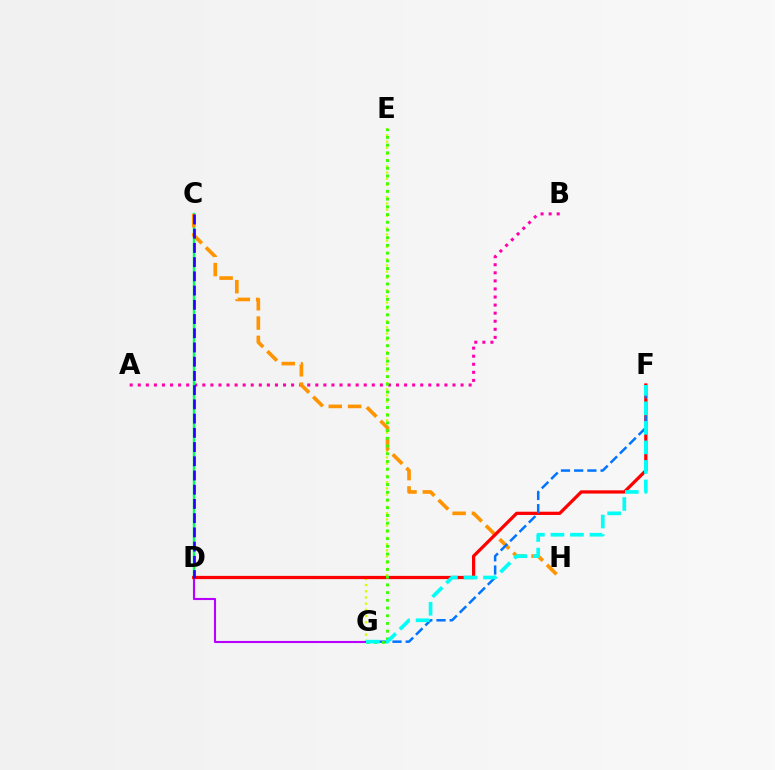{('A', 'B'): [{'color': '#ff00ac', 'line_style': 'dotted', 'thickness': 2.19}], ('E', 'G'): [{'color': '#d1ff00', 'line_style': 'dotted', 'thickness': 1.68}, {'color': '#3dff00', 'line_style': 'dotted', 'thickness': 2.1}], ('C', 'D'): [{'color': '#00ff5c', 'line_style': 'solid', 'thickness': 1.74}, {'color': '#2500ff', 'line_style': 'dashed', 'thickness': 1.93}], ('D', 'G'): [{'color': '#b900ff', 'line_style': 'solid', 'thickness': 1.53}], ('C', 'H'): [{'color': '#ff9400', 'line_style': 'dashed', 'thickness': 2.62}], ('D', 'F'): [{'color': '#ff0000', 'line_style': 'solid', 'thickness': 2.34}], ('F', 'G'): [{'color': '#0074ff', 'line_style': 'dashed', 'thickness': 1.79}, {'color': '#00fff6', 'line_style': 'dashed', 'thickness': 2.65}]}